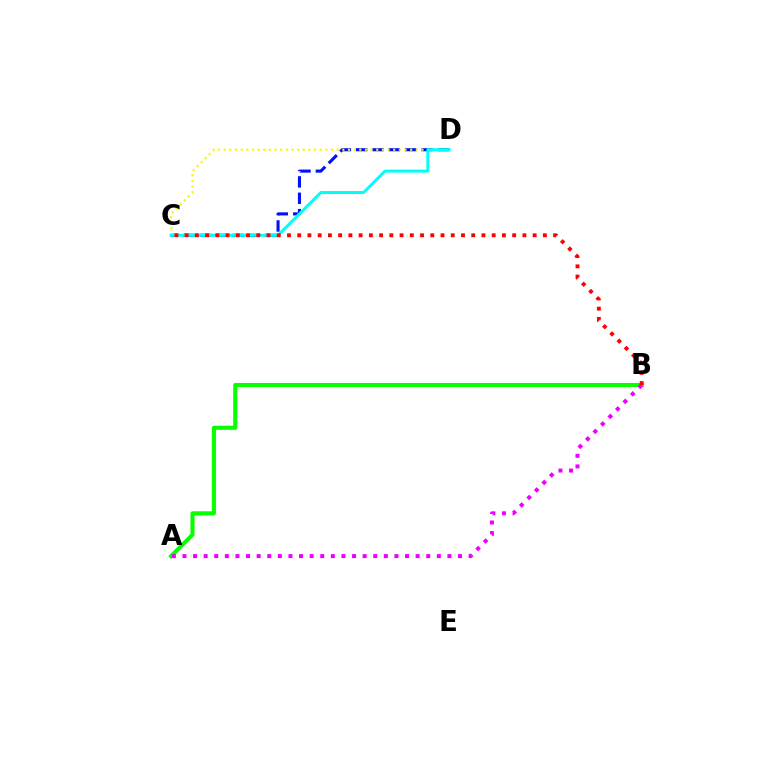{('C', 'D'): [{'color': '#0010ff', 'line_style': 'dashed', 'thickness': 2.22}, {'color': '#fcf500', 'line_style': 'dotted', 'thickness': 1.54}, {'color': '#00fff6', 'line_style': 'solid', 'thickness': 2.13}], ('A', 'B'): [{'color': '#08ff00', 'line_style': 'solid', 'thickness': 2.95}, {'color': '#ee00ff', 'line_style': 'dotted', 'thickness': 2.88}], ('B', 'C'): [{'color': '#ff0000', 'line_style': 'dotted', 'thickness': 2.78}]}